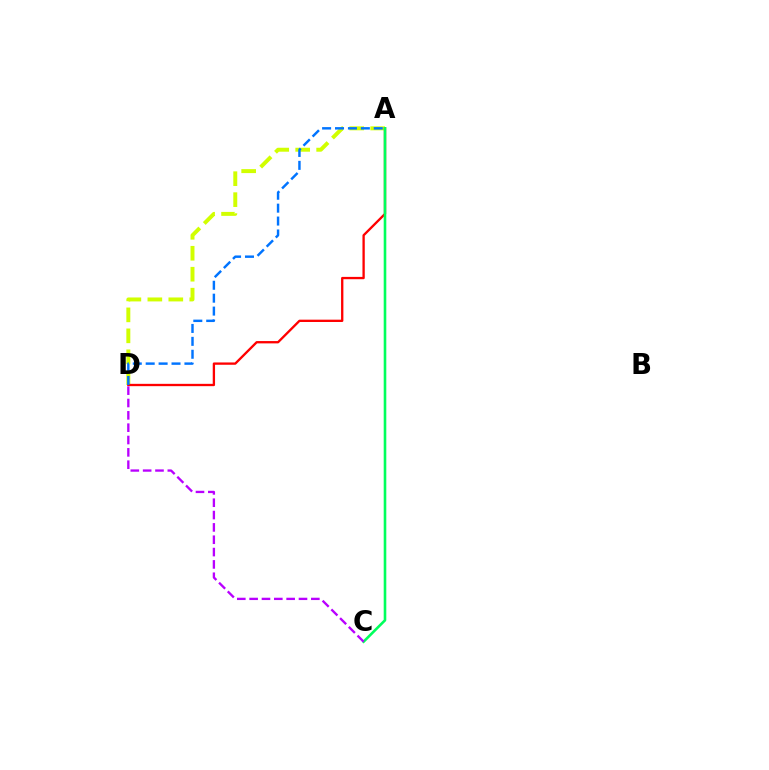{('A', 'D'): [{'color': '#d1ff00', 'line_style': 'dashed', 'thickness': 2.85}, {'color': '#ff0000', 'line_style': 'solid', 'thickness': 1.67}, {'color': '#0074ff', 'line_style': 'dashed', 'thickness': 1.75}], ('A', 'C'): [{'color': '#00ff5c', 'line_style': 'solid', 'thickness': 1.88}], ('C', 'D'): [{'color': '#b900ff', 'line_style': 'dashed', 'thickness': 1.68}]}